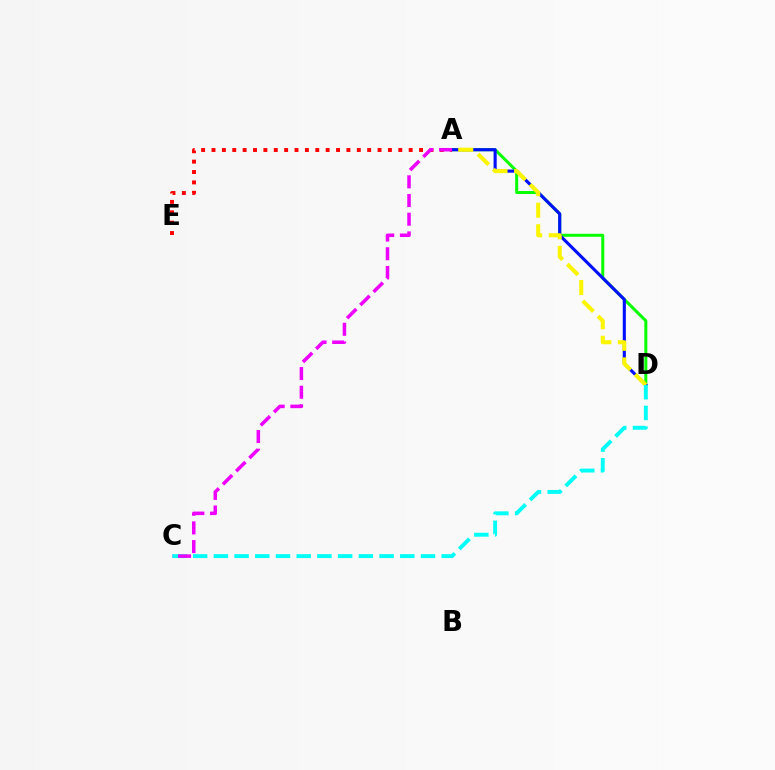{('A', 'D'): [{'color': '#08ff00', 'line_style': 'solid', 'thickness': 2.18}, {'color': '#0010ff', 'line_style': 'solid', 'thickness': 2.24}, {'color': '#fcf500', 'line_style': 'dashed', 'thickness': 2.93}], ('C', 'D'): [{'color': '#00fff6', 'line_style': 'dashed', 'thickness': 2.81}], ('A', 'E'): [{'color': '#ff0000', 'line_style': 'dotted', 'thickness': 2.82}], ('A', 'C'): [{'color': '#ee00ff', 'line_style': 'dashed', 'thickness': 2.54}]}